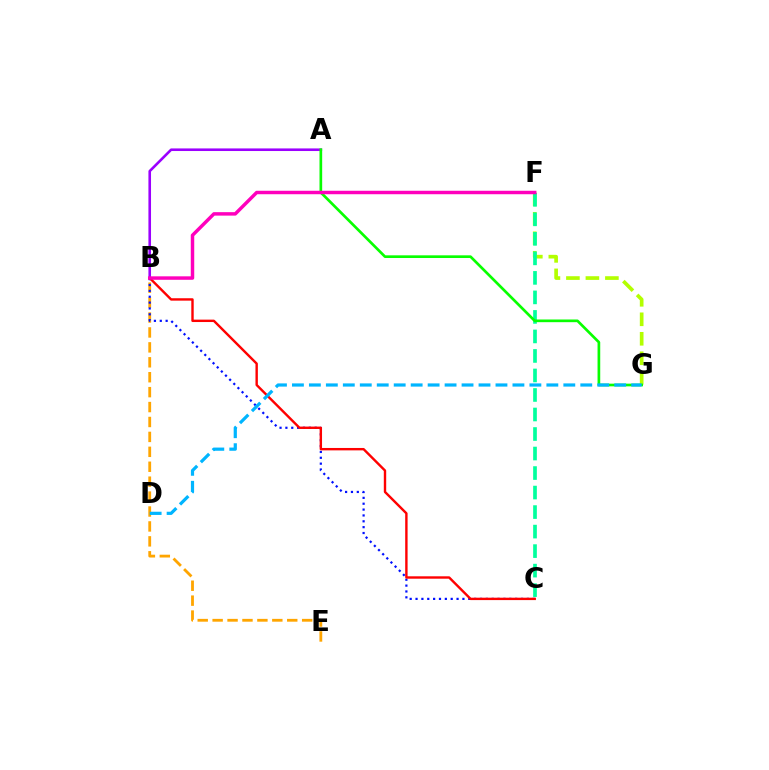{('F', 'G'): [{'color': '#b3ff00', 'line_style': 'dashed', 'thickness': 2.65}], ('B', 'E'): [{'color': '#ffa500', 'line_style': 'dashed', 'thickness': 2.03}], ('B', 'C'): [{'color': '#0010ff', 'line_style': 'dotted', 'thickness': 1.59}, {'color': '#ff0000', 'line_style': 'solid', 'thickness': 1.73}], ('C', 'F'): [{'color': '#00ff9d', 'line_style': 'dashed', 'thickness': 2.65}], ('A', 'B'): [{'color': '#9b00ff', 'line_style': 'solid', 'thickness': 1.87}], ('A', 'G'): [{'color': '#08ff00', 'line_style': 'solid', 'thickness': 1.93}], ('B', 'F'): [{'color': '#ff00bd', 'line_style': 'solid', 'thickness': 2.49}], ('D', 'G'): [{'color': '#00b5ff', 'line_style': 'dashed', 'thickness': 2.3}]}